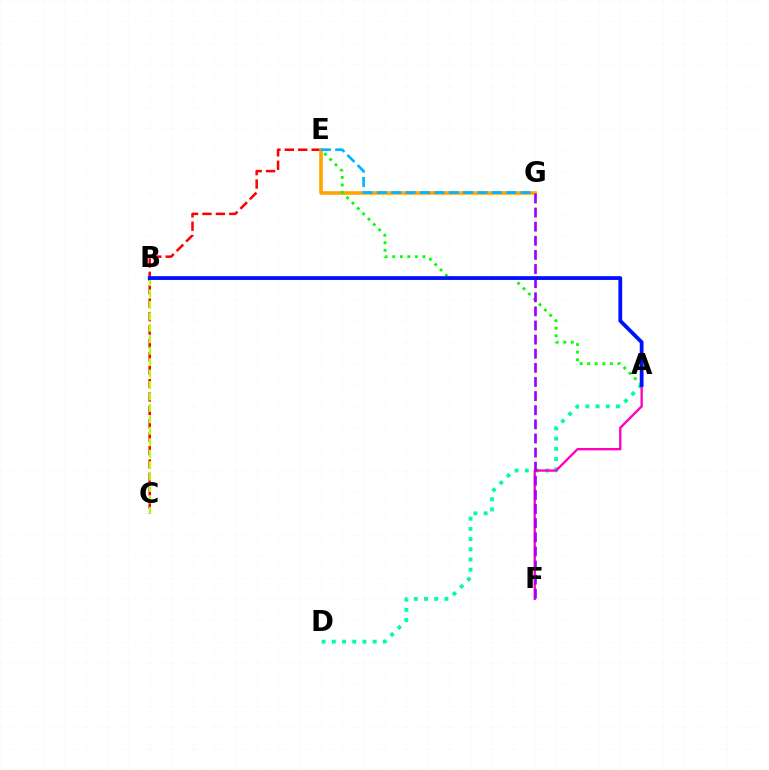{('A', 'D'): [{'color': '#00ff9d', 'line_style': 'dotted', 'thickness': 2.77}], ('C', 'E'): [{'color': '#ff0000', 'line_style': 'dashed', 'thickness': 1.82}], ('A', 'F'): [{'color': '#ff00bd', 'line_style': 'solid', 'thickness': 1.68}], ('E', 'G'): [{'color': '#ffa500', 'line_style': 'solid', 'thickness': 2.61}, {'color': '#00b5ff', 'line_style': 'dashed', 'thickness': 1.95}], ('A', 'E'): [{'color': '#08ff00', 'line_style': 'dotted', 'thickness': 2.05}], ('F', 'G'): [{'color': '#9b00ff', 'line_style': 'dashed', 'thickness': 1.92}], ('B', 'C'): [{'color': '#b3ff00', 'line_style': 'dashed', 'thickness': 1.56}], ('A', 'B'): [{'color': '#0010ff', 'line_style': 'solid', 'thickness': 2.72}]}